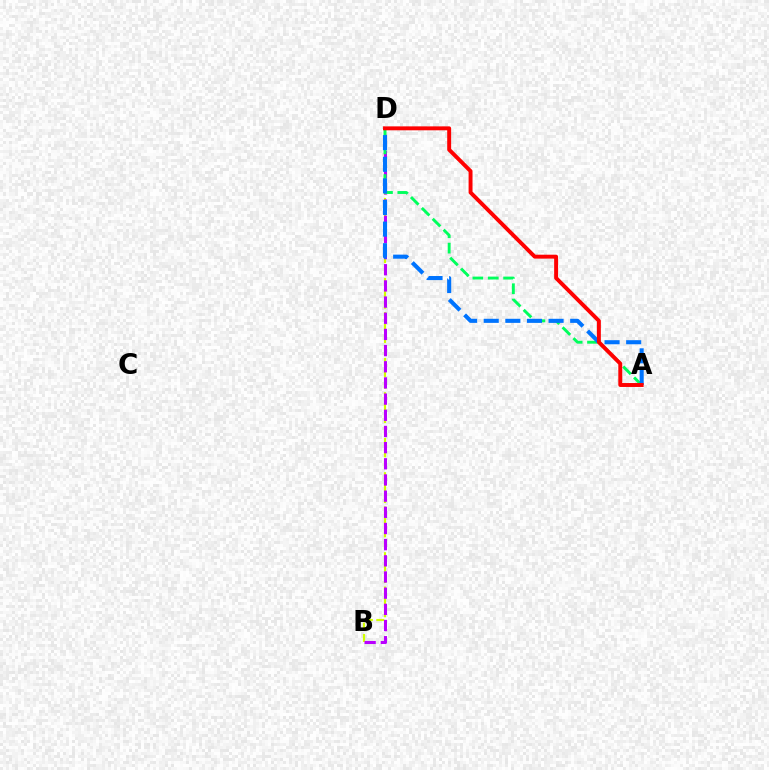{('B', 'D'): [{'color': '#d1ff00', 'line_style': 'dashed', 'thickness': 1.55}, {'color': '#b900ff', 'line_style': 'dashed', 'thickness': 2.2}], ('A', 'D'): [{'color': '#00ff5c', 'line_style': 'dashed', 'thickness': 2.09}, {'color': '#0074ff', 'line_style': 'dashed', 'thickness': 2.94}, {'color': '#ff0000', 'line_style': 'solid', 'thickness': 2.83}]}